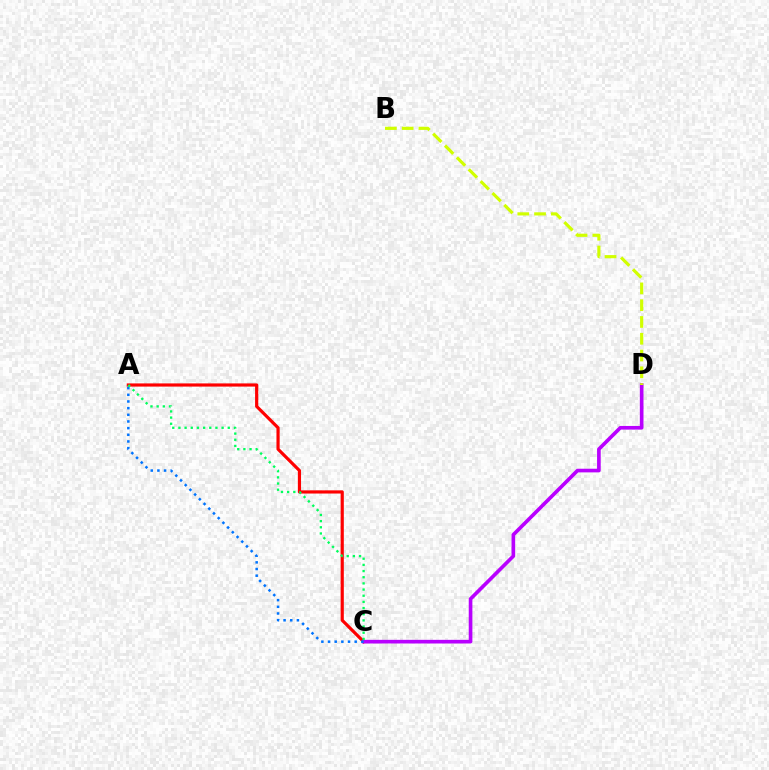{('A', 'C'): [{'color': '#ff0000', 'line_style': 'solid', 'thickness': 2.29}, {'color': '#0074ff', 'line_style': 'dotted', 'thickness': 1.81}, {'color': '#00ff5c', 'line_style': 'dotted', 'thickness': 1.68}], ('C', 'D'): [{'color': '#b900ff', 'line_style': 'solid', 'thickness': 2.63}], ('B', 'D'): [{'color': '#d1ff00', 'line_style': 'dashed', 'thickness': 2.28}]}